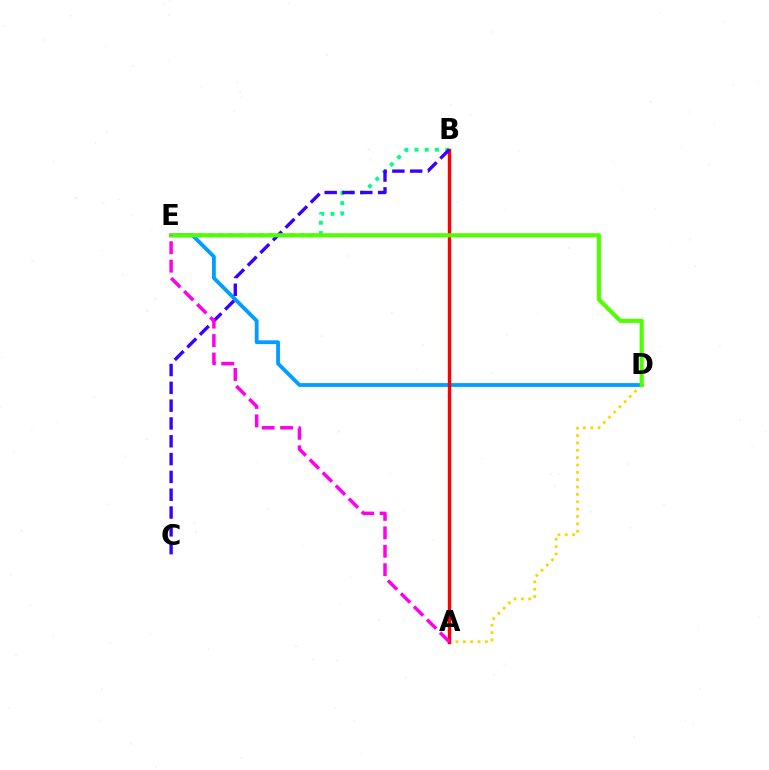{('B', 'E'): [{'color': '#00ff86', 'line_style': 'dotted', 'thickness': 2.79}], ('A', 'D'): [{'color': '#ffd500', 'line_style': 'dotted', 'thickness': 2.0}], ('D', 'E'): [{'color': '#009eff', 'line_style': 'solid', 'thickness': 2.74}, {'color': '#4fff00', 'line_style': 'solid', 'thickness': 2.95}], ('A', 'B'): [{'color': '#ff0000', 'line_style': 'solid', 'thickness': 2.44}], ('B', 'C'): [{'color': '#3700ff', 'line_style': 'dashed', 'thickness': 2.42}], ('A', 'E'): [{'color': '#ff00ed', 'line_style': 'dashed', 'thickness': 2.5}]}